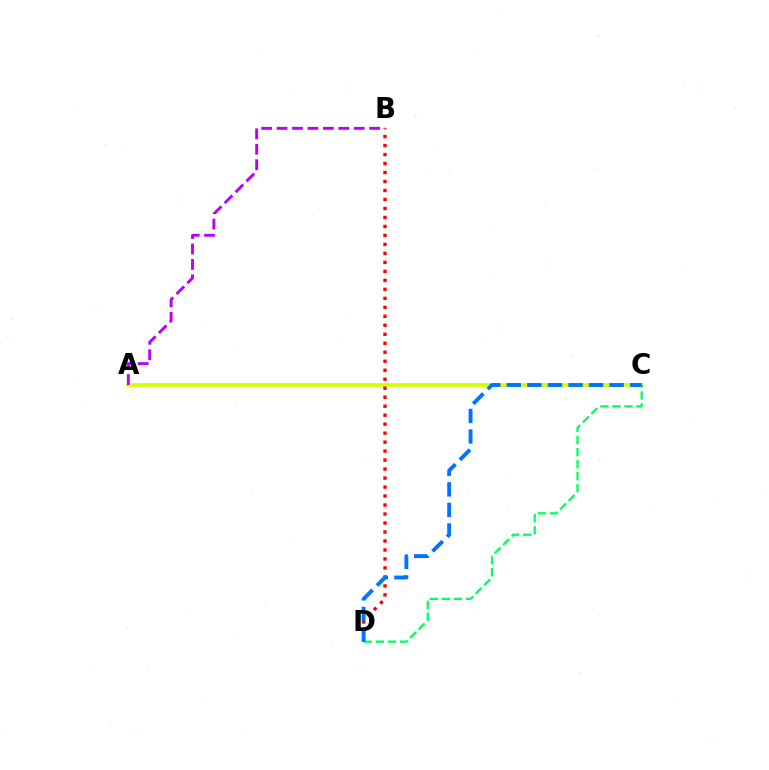{('A', 'C'): [{'color': '#d1ff00', 'line_style': 'solid', 'thickness': 2.6}], ('B', 'D'): [{'color': '#ff0000', 'line_style': 'dotted', 'thickness': 2.44}], ('C', 'D'): [{'color': '#00ff5c', 'line_style': 'dashed', 'thickness': 1.64}, {'color': '#0074ff', 'line_style': 'dashed', 'thickness': 2.79}], ('A', 'B'): [{'color': '#b900ff', 'line_style': 'dashed', 'thickness': 2.1}]}